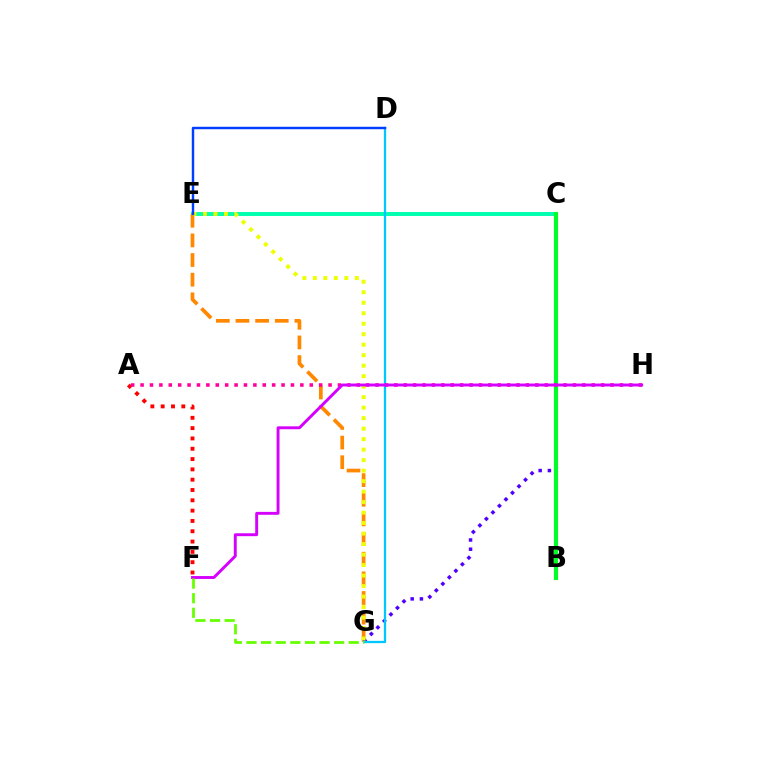{('C', 'E'): [{'color': '#00ffaf', 'line_style': 'solid', 'thickness': 2.83}], ('E', 'G'): [{'color': '#ff8800', 'line_style': 'dashed', 'thickness': 2.67}, {'color': '#eeff00', 'line_style': 'dotted', 'thickness': 2.85}], ('C', 'G'): [{'color': '#4f00ff', 'line_style': 'dotted', 'thickness': 2.51}], ('B', 'C'): [{'color': '#00ff27', 'line_style': 'solid', 'thickness': 2.97}], ('A', 'F'): [{'color': '#ff0000', 'line_style': 'dotted', 'thickness': 2.8}], ('D', 'G'): [{'color': '#00c7ff', 'line_style': 'solid', 'thickness': 1.65}], ('D', 'E'): [{'color': '#003fff', 'line_style': 'solid', 'thickness': 1.76}], ('A', 'H'): [{'color': '#ff00a0', 'line_style': 'dotted', 'thickness': 2.55}], ('F', 'H'): [{'color': '#d600ff', 'line_style': 'solid', 'thickness': 2.09}], ('F', 'G'): [{'color': '#66ff00', 'line_style': 'dashed', 'thickness': 1.98}]}